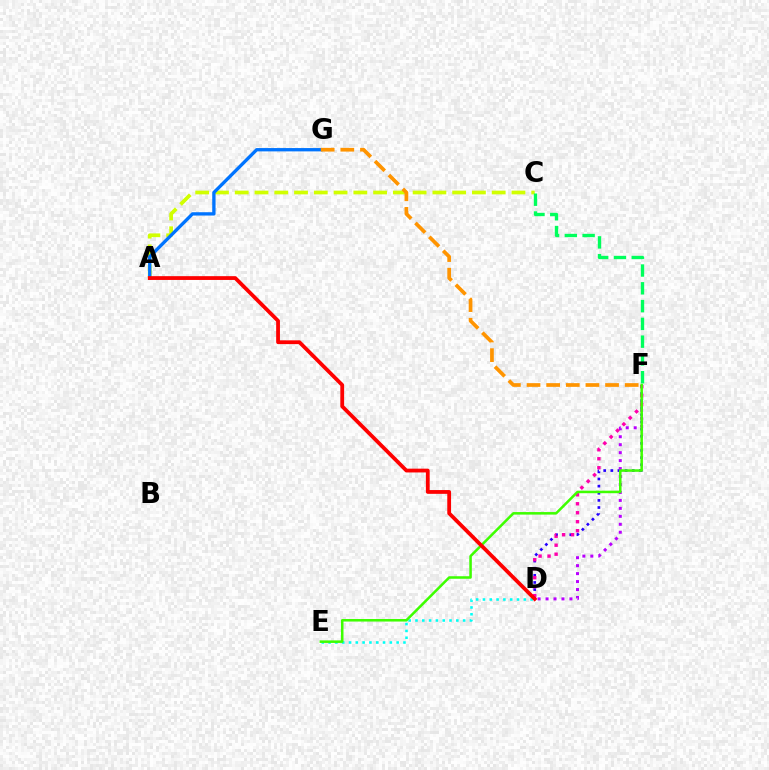{('D', 'F'): [{'color': '#2500ff', 'line_style': 'dotted', 'thickness': 1.94}, {'color': '#b900ff', 'line_style': 'dotted', 'thickness': 2.16}, {'color': '#ff00ac', 'line_style': 'dotted', 'thickness': 2.44}], ('A', 'C'): [{'color': '#d1ff00', 'line_style': 'dashed', 'thickness': 2.69}], ('D', 'E'): [{'color': '#00fff6', 'line_style': 'dotted', 'thickness': 1.85}], ('E', 'F'): [{'color': '#3dff00', 'line_style': 'solid', 'thickness': 1.83}], ('A', 'G'): [{'color': '#0074ff', 'line_style': 'solid', 'thickness': 2.39}], ('C', 'F'): [{'color': '#00ff5c', 'line_style': 'dashed', 'thickness': 2.42}], ('F', 'G'): [{'color': '#ff9400', 'line_style': 'dashed', 'thickness': 2.67}], ('A', 'D'): [{'color': '#ff0000', 'line_style': 'solid', 'thickness': 2.73}]}